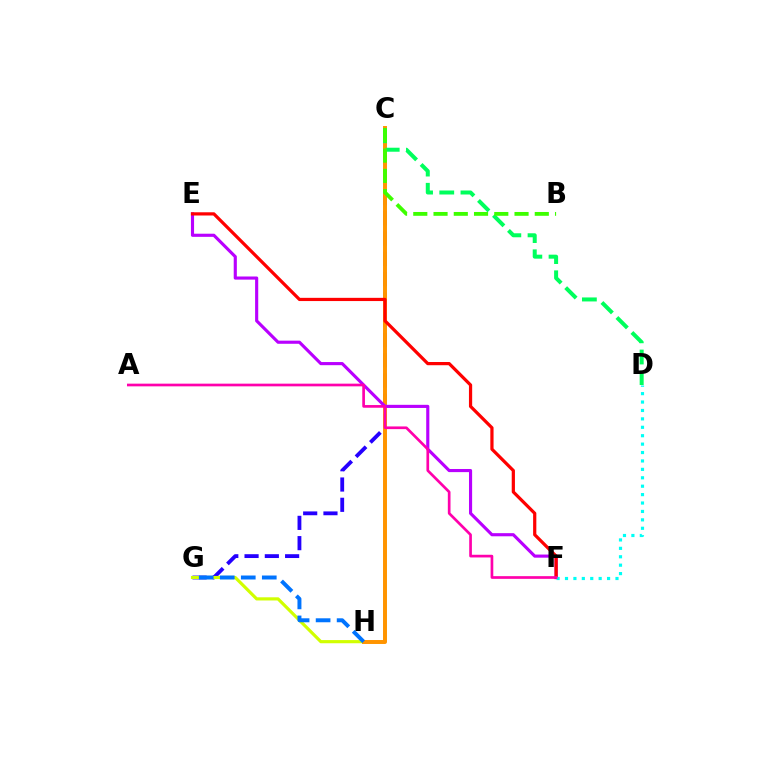{('C', 'G'): [{'color': '#2500ff', 'line_style': 'dashed', 'thickness': 2.76}], ('G', 'H'): [{'color': '#d1ff00', 'line_style': 'solid', 'thickness': 2.28}, {'color': '#0074ff', 'line_style': 'dashed', 'thickness': 2.86}], ('C', 'H'): [{'color': '#ff9400', 'line_style': 'solid', 'thickness': 2.85}], ('E', 'F'): [{'color': '#b900ff', 'line_style': 'solid', 'thickness': 2.25}, {'color': '#ff0000', 'line_style': 'solid', 'thickness': 2.32}], ('C', 'D'): [{'color': '#00ff5c', 'line_style': 'dashed', 'thickness': 2.88}], ('B', 'C'): [{'color': '#3dff00', 'line_style': 'dashed', 'thickness': 2.75}], ('D', 'F'): [{'color': '#00fff6', 'line_style': 'dotted', 'thickness': 2.29}], ('A', 'F'): [{'color': '#ff00ac', 'line_style': 'solid', 'thickness': 1.93}]}